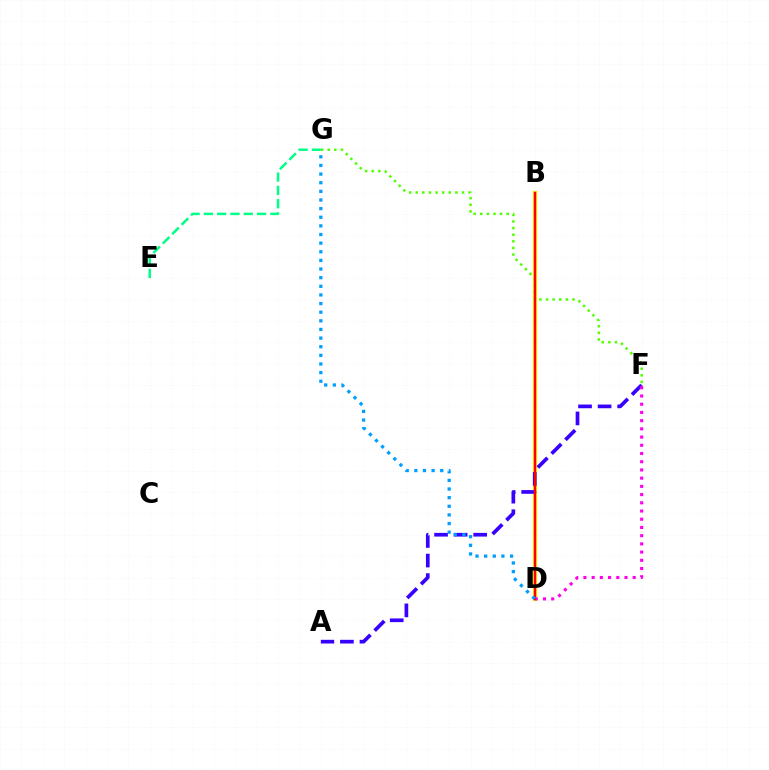{('B', 'D'): [{'color': '#ffd500', 'line_style': 'solid', 'thickness': 2.98}, {'color': '#ff0000', 'line_style': 'solid', 'thickness': 1.55}], ('A', 'F'): [{'color': '#3700ff', 'line_style': 'dashed', 'thickness': 2.66}], ('D', 'F'): [{'color': '#ff00ed', 'line_style': 'dotted', 'thickness': 2.23}], ('F', 'G'): [{'color': '#4fff00', 'line_style': 'dotted', 'thickness': 1.8}], ('D', 'G'): [{'color': '#009eff', 'line_style': 'dotted', 'thickness': 2.35}], ('E', 'G'): [{'color': '#00ff86', 'line_style': 'dashed', 'thickness': 1.81}]}